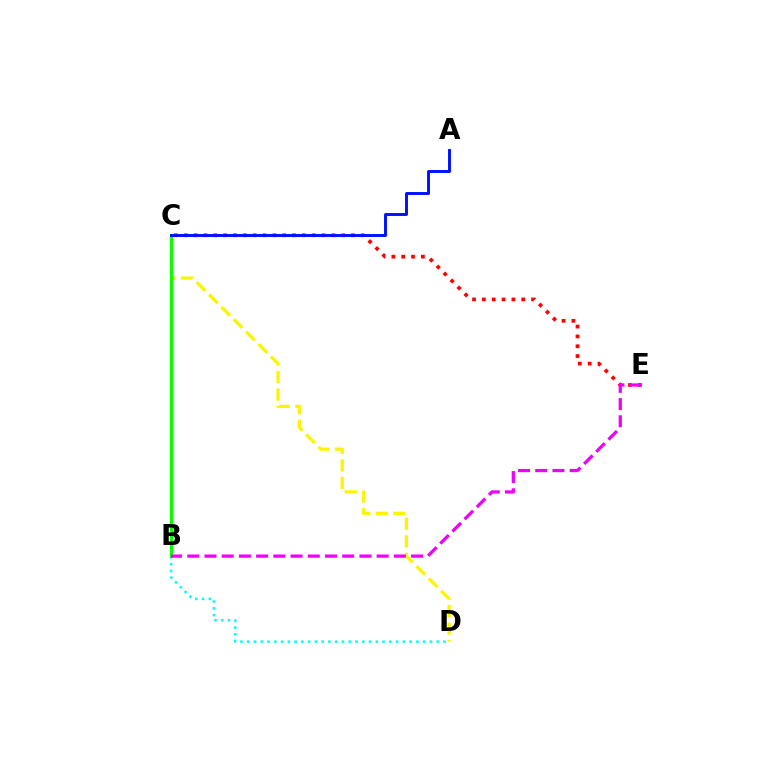{('C', 'D'): [{'color': '#fcf500', 'line_style': 'dashed', 'thickness': 2.38}], ('B', 'D'): [{'color': '#00fff6', 'line_style': 'dotted', 'thickness': 1.84}], ('C', 'E'): [{'color': '#ff0000', 'line_style': 'dotted', 'thickness': 2.67}], ('B', 'C'): [{'color': '#08ff00', 'line_style': 'solid', 'thickness': 2.15}], ('B', 'E'): [{'color': '#ee00ff', 'line_style': 'dashed', 'thickness': 2.34}], ('A', 'C'): [{'color': '#0010ff', 'line_style': 'solid', 'thickness': 2.11}]}